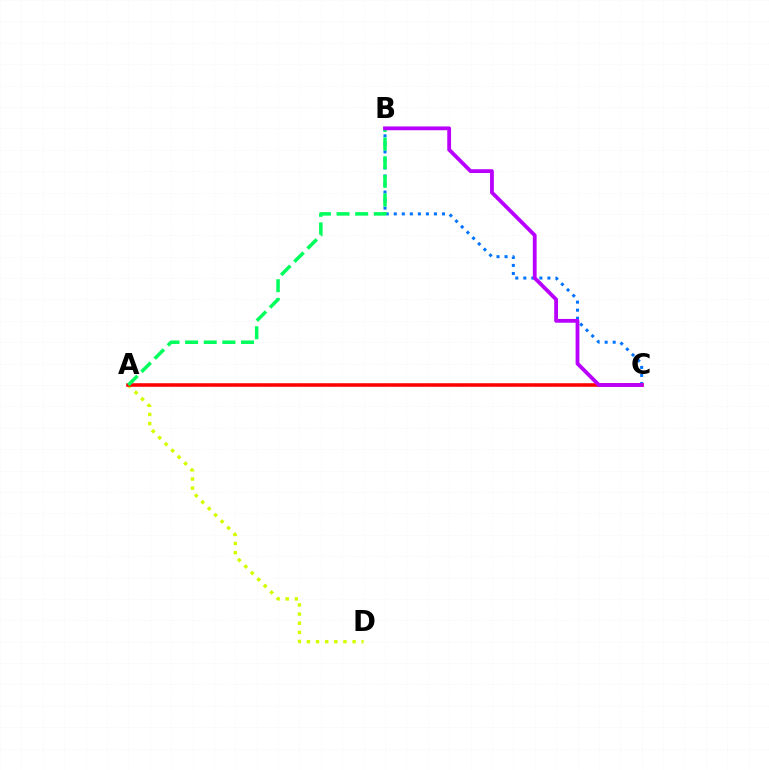{('B', 'C'): [{'color': '#0074ff', 'line_style': 'dotted', 'thickness': 2.18}, {'color': '#b900ff', 'line_style': 'solid', 'thickness': 2.73}], ('A', 'D'): [{'color': '#d1ff00', 'line_style': 'dotted', 'thickness': 2.48}], ('A', 'C'): [{'color': '#ff0000', 'line_style': 'solid', 'thickness': 2.56}], ('A', 'B'): [{'color': '#00ff5c', 'line_style': 'dashed', 'thickness': 2.53}]}